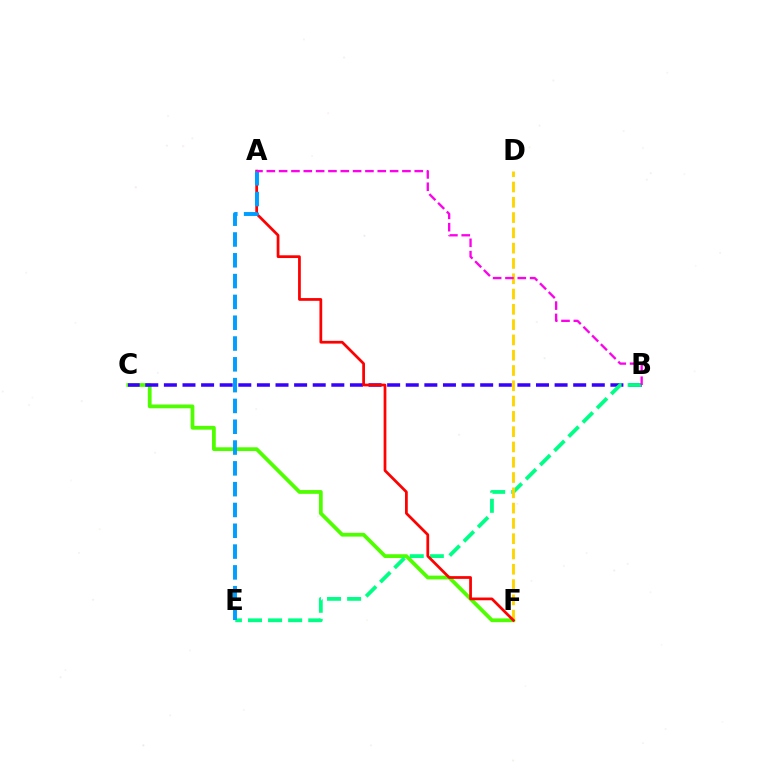{('C', 'F'): [{'color': '#4fff00', 'line_style': 'solid', 'thickness': 2.72}], ('B', 'C'): [{'color': '#3700ff', 'line_style': 'dashed', 'thickness': 2.53}], ('B', 'E'): [{'color': '#00ff86', 'line_style': 'dashed', 'thickness': 2.73}], ('D', 'F'): [{'color': '#ffd500', 'line_style': 'dashed', 'thickness': 2.08}], ('A', 'F'): [{'color': '#ff0000', 'line_style': 'solid', 'thickness': 1.98}], ('A', 'E'): [{'color': '#009eff', 'line_style': 'dashed', 'thickness': 2.83}], ('A', 'B'): [{'color': '#ff00ed', 'line_style': 'dashed', 'thickness': 1.67}]}